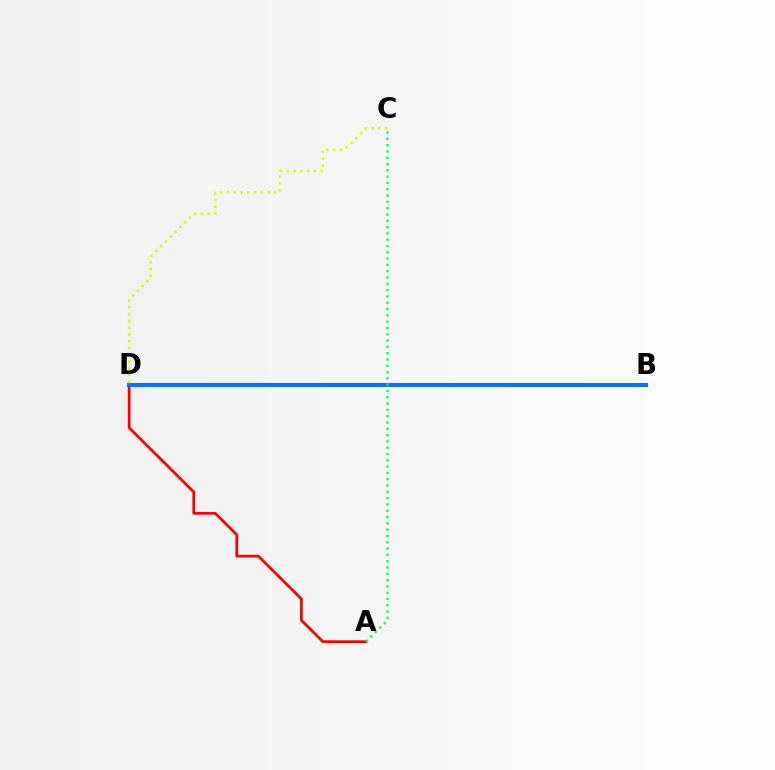{('A', 'D'): [{'color': '#ff0000', 'line_style': 'solid', 'thickness': 1.98}], ('B', 'D'): [{'color': '#b900ff', 'line_style': 'dotted', 'thickness': 1.89}, {'color': '#0074ff', 'line_style': 'solid', 'thickness': 2.95}], ('C', 'D'): [{'color': '#d1ff00', 'line_style': 'dotted', 'thickness': 1.84}], ('A', 'C'): [{'color': '#00ff5c', 'line_style': 'dotted', 'thickness': 1.71}]}